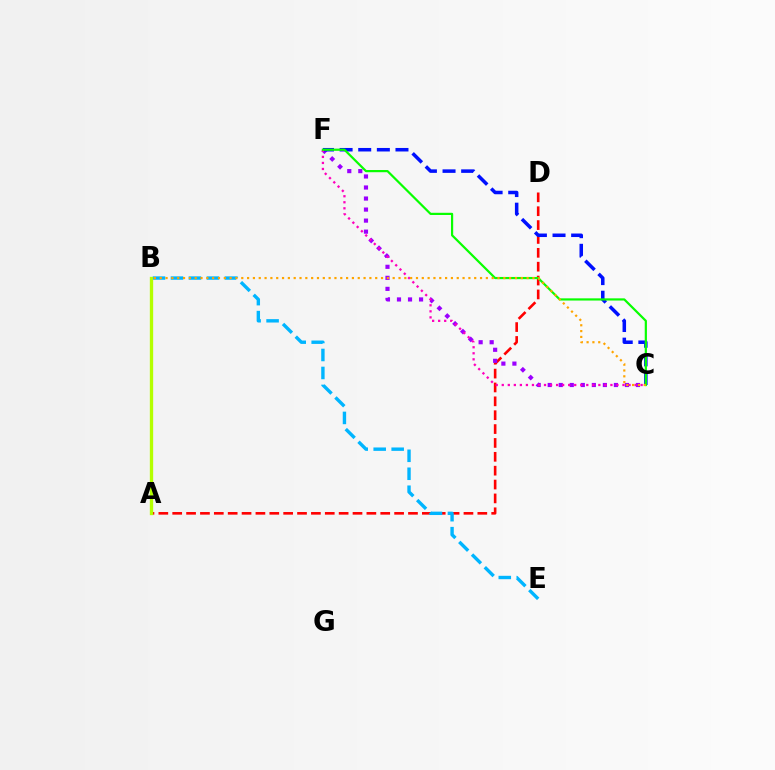{('A', 'D'): [{'color': '#ff0000', 'line_style': 'dashed', 'thickness': 1.88}], ('A', 'B'): [{'color': '#00ff9d', 'line_style': 'dotted', 'thickness': 2.04}, {'color': '#b3ff00', 'line_style': 'solid', 'thickness': 2.39}], ('C', 'F'): [{'color': '#9b00ff', 'line_style': 'dotted', 'thickness': 3.0}, {'color': '#0010ff', 'line_style': 'dashed', 'thickness': 2.53}, {'color': '#ff00bd', 'line_style': 'dotted', 'thickness': 1.64}, {'color': '#08ff00', 'line_style': 'solid', 'thickness': 1.58}], ('B', 'E'): [{'color': '#00b5ff', 'line_style': 'dashed', 'thickness': 2.44}], ('B', 'C'): [{'color': '#ffa500', 'line_style': 'dotted', 'thickness': 1.58}]}